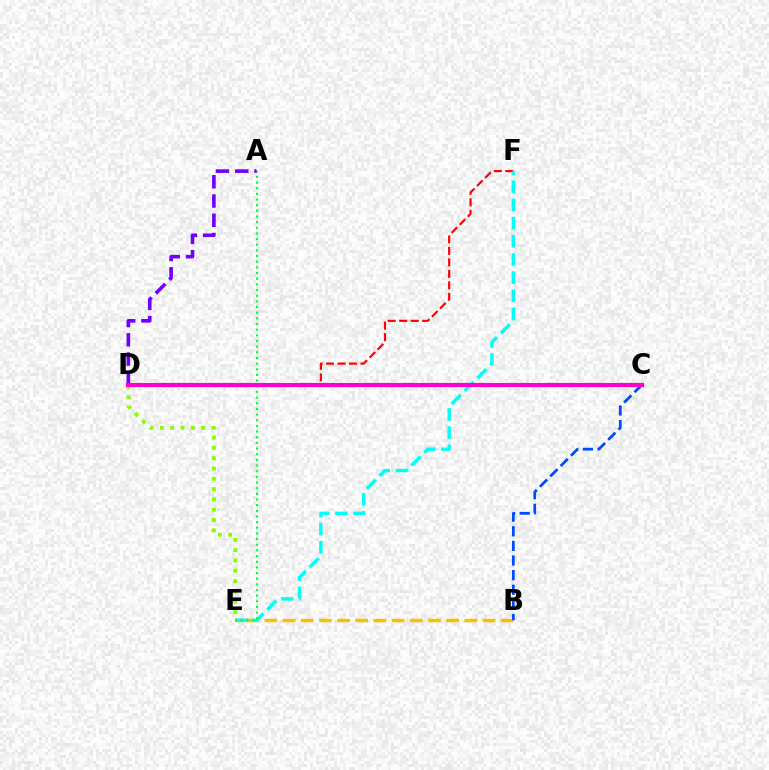{('D', 'F'): [{'color': '#ff0000', 'line_style': 'dashed', 'thickness': 1.56}], ('B', 'E'): [{'color': '#ffbd00', 'line_style': 'dashed', 'thickness': 2.47}], ('B', 'C'): [{'color': '#004bff', 'line_style': 'dashed', 'thickness': 1.99}], ('E', 'F'): [{'color': '#00fff6', 'line_style': 'dashed', 'thickness': 2.47}], ('D', 'E'): [{'color': '#84ff00', 'line_style': 'dotted', 'thickness': 2.8}], ('A', 'E'): [{'color': '#00ff39', 'line_style': 'dotted', 'thickness': 1.54}], ('A', 'D'): [{'color': '#7200ff', 'line_style': 'dashed', 'thickness': 2.62}], ('C', 'D'): [{'color': '#ff00cf', 'line_style': 'solid', 'thickness': 2.97}]}